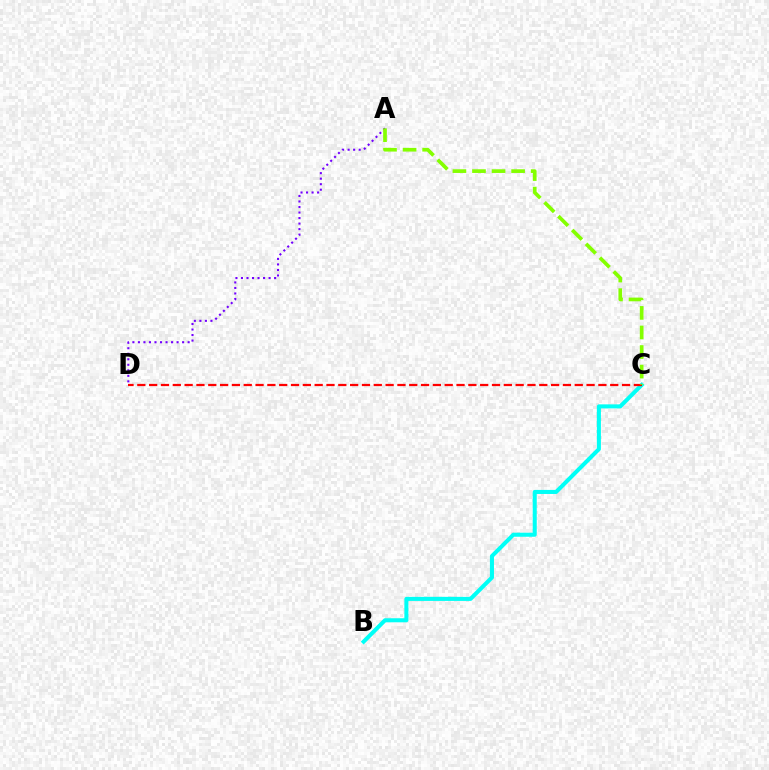{('A', 'D'): [{'color': '#7200ff', 'line_style': 'dotted', 'thickness': 1.5}], ('B', 'C'): [{'color': '#00fff6', 'line_style': 'solid', 'thickness': 2.92}], ('C', 'D'): [{'color': '#ff0000', 'line_style': 'dashed', 'thickness': 1.61}], ('A', 'C'): [{'color': '#84ff00', 'line_style': 'dashed', 'thickness': 2.66}]}